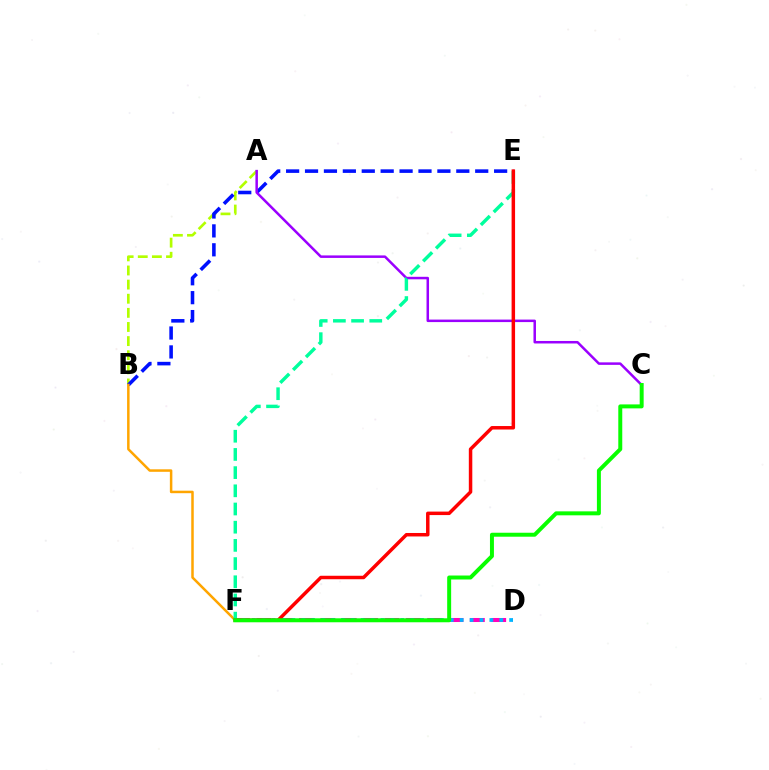{('D', 'F'): [{'color': '#ff00bd', 'line_style': 'dashed', 'thickness': 2.9}, {'color': '#00b5ff', 'line_style': 'dotted', 'thickness': 2.69}], ('A', 'B'): [{'color': '#b3ff00', 'line_style': 'dashed', 'thickness': 1.92}], ('B', 'E'): [{'color': '#0010ff', 'line_style': 'dashed', 'thickness': 2.57}], ('B', 'F'): [{'color': '#ffa500', 'line_style': 'solid', 'thickness': 1.8}], ('A', 'C'): [{'color': '#9b00ff', 'line_style': 'solid', 'thickness': 1.8}], ('E', 'F'): [{'color': '#00ff9d', 'line_style': 'dashed', 'thickness': 2.47}, {'color': '#ff0000', 'line_style': 'solid', 'thickness': 2.51}], ('C', 'F'): [{'color': '#08ff00', 'line_style': 'solid', 'thickness': 2.86}]}